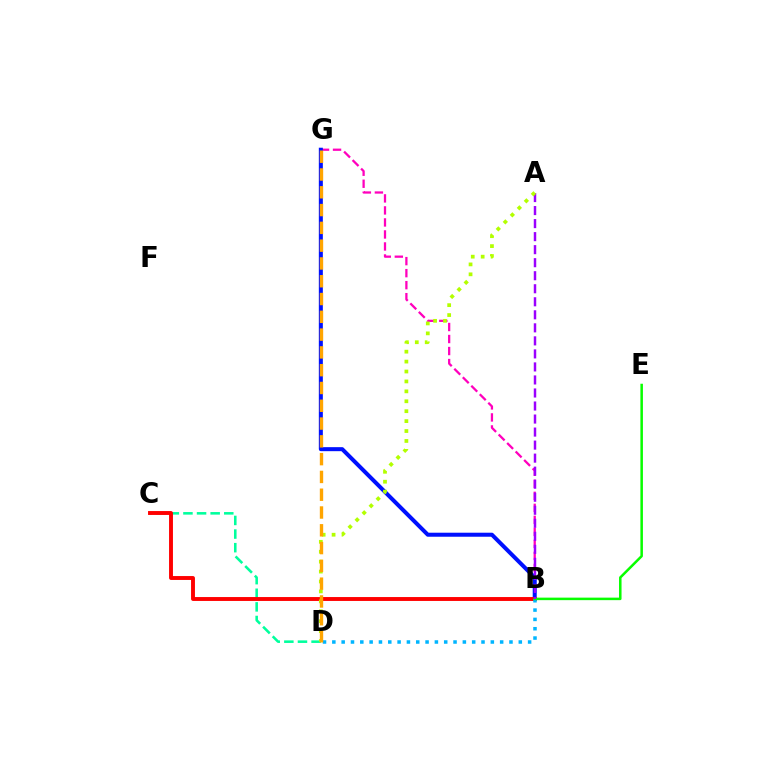{('B', 'G'): [{'color': '#ff00bd', 'line_style': 'dashed', 'thickness': 1.63}, {'color': '#0010ff', 'line_style': 'solid', 'thickness': 2.9}], ('C', 'D'): [{'color': '#00ff9d', 'line_style': 'dashed', 'thickness': 1.85}], ('B', 'C'): [{'color': '#ff0000', 'line_style': 'solid', 'thickness': 2.81}], ('B', 'D'): [{'color': '#00b5ff', 'line_style': 'dotted', 'thickness': 2.53}], ('B', 'E'): [{'color': '#08ff00', 'line_style': 'solid', 'thickness': 1.81}], ('A', 'B'): [{'color': '#9b00ff', 'line_style': 'dashed', 'thickness': 1.77}], ('A', 'D'): [{'color': '#b3ff00', 'line_style': 'dotted', 'thickness': 2.7}], ('D', 'G'): [{'color': '#ffa500', 'line_style': 'dashed', 'thickness': 2.42}]}